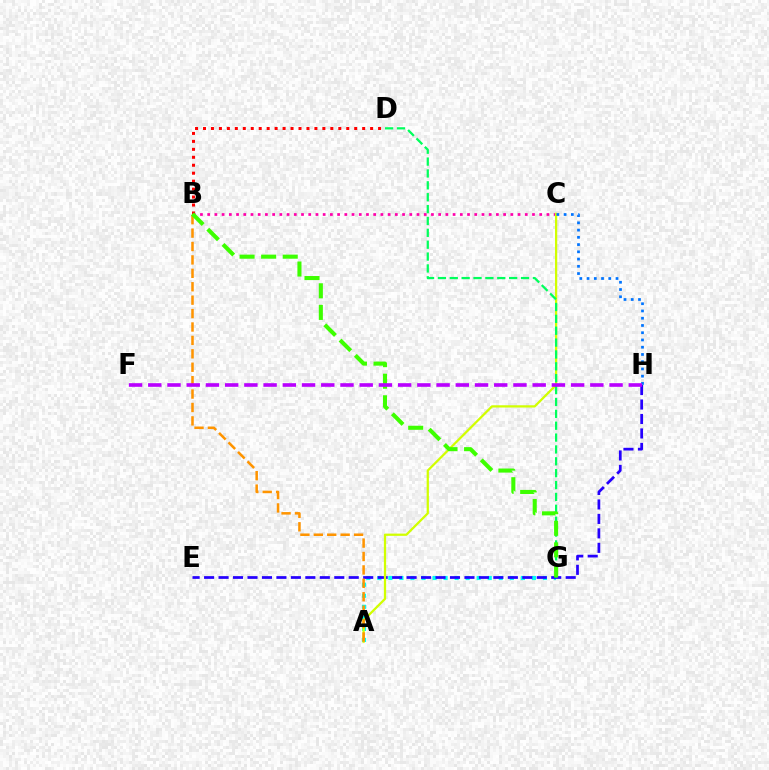{('A', 'G'): [{'color': '#00fff6', 'line_style': 'dotted', 'thickness': 3.0}], ('B', 'C'): [{'color': '#ff00ac', 'line_style': 'dotted', 'thickness': 1.96}], ('E', 'H'): [{'color': '#2500ff', 'line_style': 'dashed', 'thickness': 1.96}], ('A', 'C'): [{'color': '#d1ff00', 'line_style': 'solid', 'thickness': 1.62}], ('D', 'G'): [{'color': '#00ff5c', 'line_style': 'dashed', 'thickness': 1.61}], ('C', 'H'): [{'color': '#0074ff', 'line_style': 'dotted', 'thickness': 1.97}], ('B', 'D'): [{'color': '#ff0000', 'line_style': 'dotted', 'thickness': 2.16}], ('A', 'B'): [{'color': '#ff9400', 'line_style': 'dashed', 'thickness': 1.82}], ('B', 'G'): [{'color': '#3dff00', 'line_style': 'dashed', 'thickness': 2.93}], ('F', 'H'): [{'color': '#b900ff', 'line_style': 'dashed', 'thickness': 2.61}]}